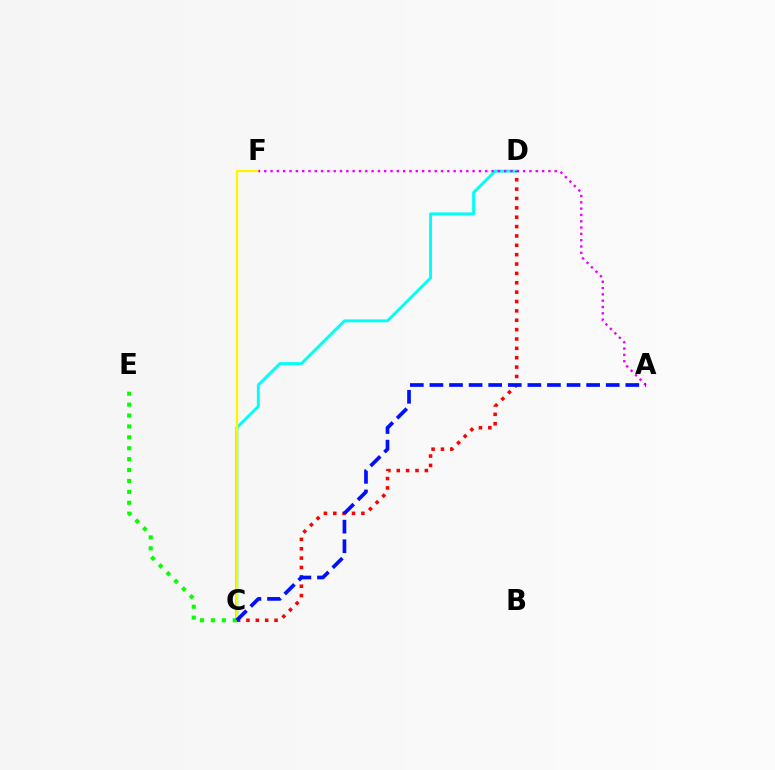{('C', 'D'): [{'color': '#00fff6', 'line_style': 'solid', 'thickness': 2.11}, {'color': '#ff0000', 'line_style': 'dotted', 'thickness': 2.55}], ('C', 'F'): [{'color': '#fcf500', 'line_style': 'solid', 'thickness': 1.68}], ('A', 'F'): [{'color': '#ee00ff', 'line_style': 'dotted', 'thickness': 1.72}], ('C', 'E'): [{'color': '#08ff00', 'line_style': 'dotted', 'thickness': 2.96}], ('A', 'C'): [{'color': '#0010ff', 'line_style': 'dashed', 'thickness': 2.66}]}